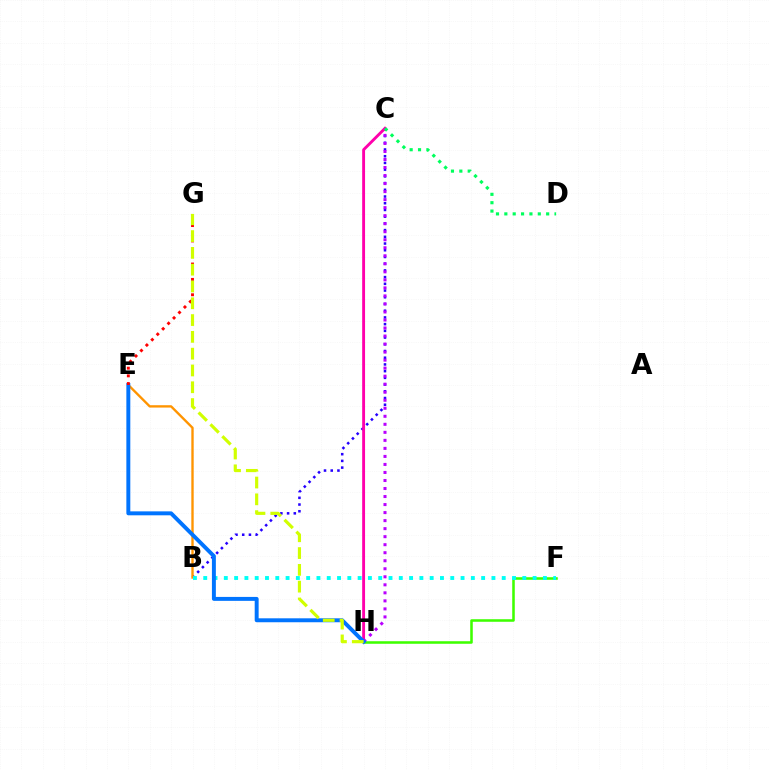{('F', 'H'): [{'color': '#3dff00', 'line_style': 'solid', 'thickness': 1.83}], ('B', 'C'): [{'color': '#2500ff', 'line_style': 'dotted', 'thickness': 1.82}], ('C', 'H'): [{'color': '#ff00ac', 'line_style': 'solid', 'thickness': 2.07}, {'color': '#b900ff', 'line_style': 'dotted', 'thickness': 2.18}], ('B', 'E'): [{'color': '#ff9400', 'line_style': 'solid', 'thickness': 1.7}], ('C', 'D'): [{'color': '#00ff5c', 'line_style': 'dotted', 'thickness': 2.27}], ('B', 'F'): [{'color': '#00fff6', 'line_style': 'dotted', 'thickness': 2.8}], ('E', 'H'): [{'color': '#0074ff', 'line_style': 'solid', 'thickness': 2.84}], ('E', 'G'): [{'color': '#ff0000', 'line_style': 'dotted', 'thickness': 2.09}], ('G', 'H'): [{'color': '#d1ff00', 'line_style': 'dashed', 'thickness': 2.28}]}